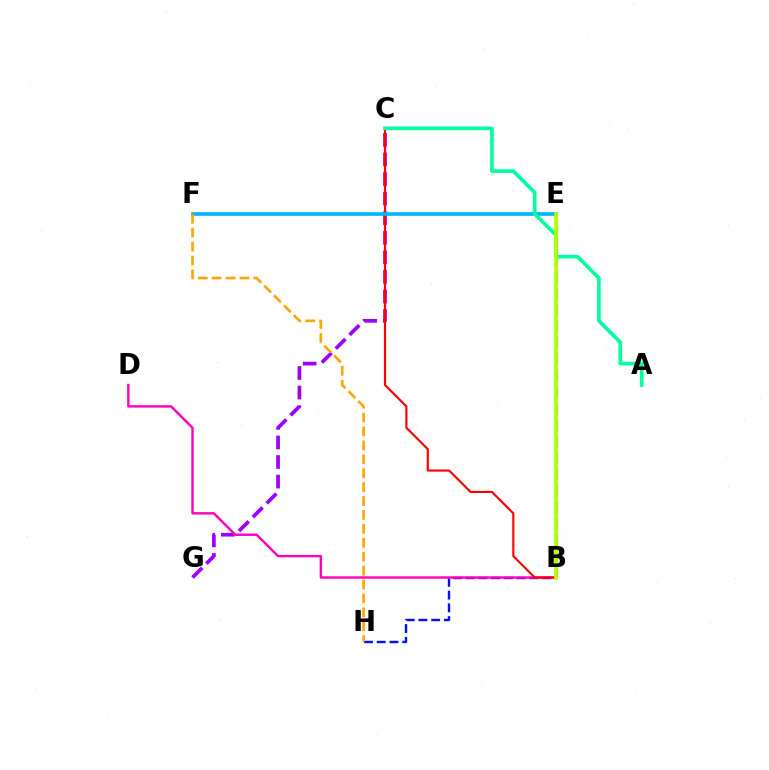{('B', 'H'): [{'color': '#0010ff', 'line_style': 'dashed', 'thickness': 1.73}], ('C', 'G'): [{'color': '#9b00ff', 'line_style': 'dashed', 'thickness': 2.66}], ('B', 'D'): [{'color': '#ff00bd', 'line_style': 'solid', 'thickness': 1.74}], ('B', 'C'): [{'color': '#ff0000', 'line_style': 'solid', 'thickness': 1.54}], ('E', 'F'): [{'color': '#00b5ff', 'line_style': 'solid', 'thickness': 2.65}], ('A', 'C'): [{'color': '#00ff9d', 'line_style': 'solid', 'thickness': 2.62}], ('B', 'E'): [{'color': '#08ff00', 'line_style': 'dashed', 'thickness': 2.23}, {'color': '#b3ff00', 'line_style': 'solid', 'thickness': 2.6}], ('F', 'H'): [{'color': '#ffa500', 'line_style': 'dashed', 'thickness': 1.89}]}